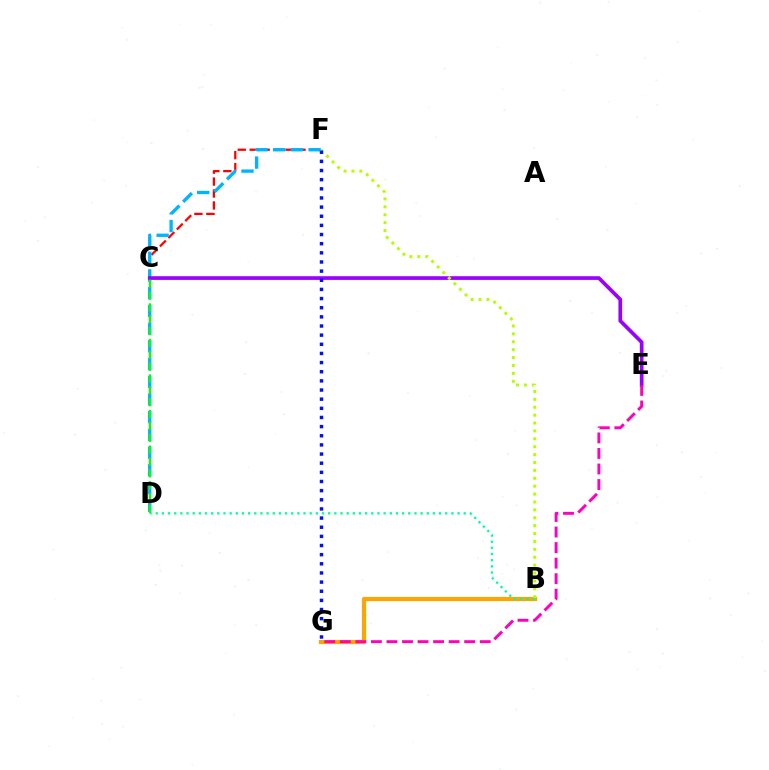{('C', 'F'): [{'color': '#ff0000', 'line_style': 'dashed', 'thickness': 1.62}], ('D', 'F'): [{'color': '#00b5ff', 'line_style': 'dashed', 'thickness': 2.41}], ('C', 'E'): [{'color': '#9b00ff', 'line_style': 'solid', 'thickness': 2.66}], ('B', 'G'): [{'color': '#ffa500', 'line_style': 'solid', 'thickness': 3.0}], ('E', 'G'): [{'color': '#ff00bd', 'line_style': 'dashed', 'thickness': 2.11}], ('B', 'D'): [{'color': '#00ff9d', 'line_style': 'dotted', 'thickness': 1.67}], ('C', 'D'): [{'color': '#08ff00', 'line_style': 'dashed', 'thickness': 1.61}], ('B', 'F'): [{'color': '#b3ff00', 'line_style': 'dotted', 'thickness': 2.15}], ('F', 'G'): [{'color': '#0010ff', 'line_style': 'dotted', 'thickness': 2.49}]}